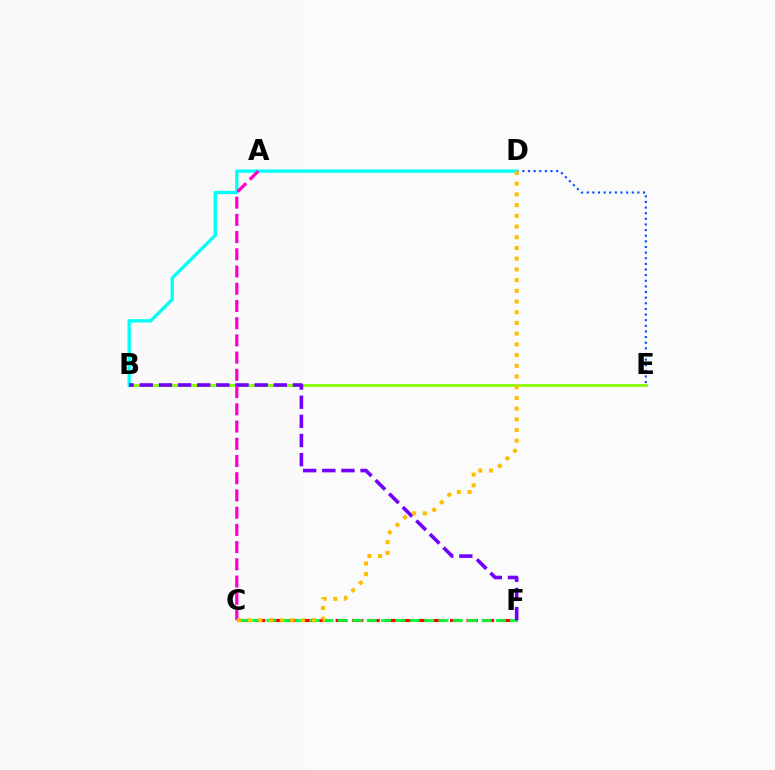{('C', 'F'): [{'color': '#ff0000', 'line_style': 'dashed', 'thickness': 2.22}, {'color': '#00ff39', 'line_style': 'dashed', 'thickness': 1.95}], ('B', 'E'): [{'color': '#84ff00', 'line_style': 'solid', 'thickness': 2.0}], ('D', 'E'): [{'color': '#004bff', 'line_style': 'dotted', 'thickness': 1.53}], ('B', 'D'): [{'color': '#00fff6', 'line_style': 'solid', 'thickness': 2.39}], ('B', 'F'): [{'color': '#7200ff', 'line_style': 'dashed', 'thickness': 2.6}], ('A', 'C'): [{'color': '#ff00cf', 'line_style': 'dashed', 'thickness': 2.34}], ('C', 'D'): [{'color': '#ffbd00', 'line_style': 'dotted', 'thickness': 2.91}]}